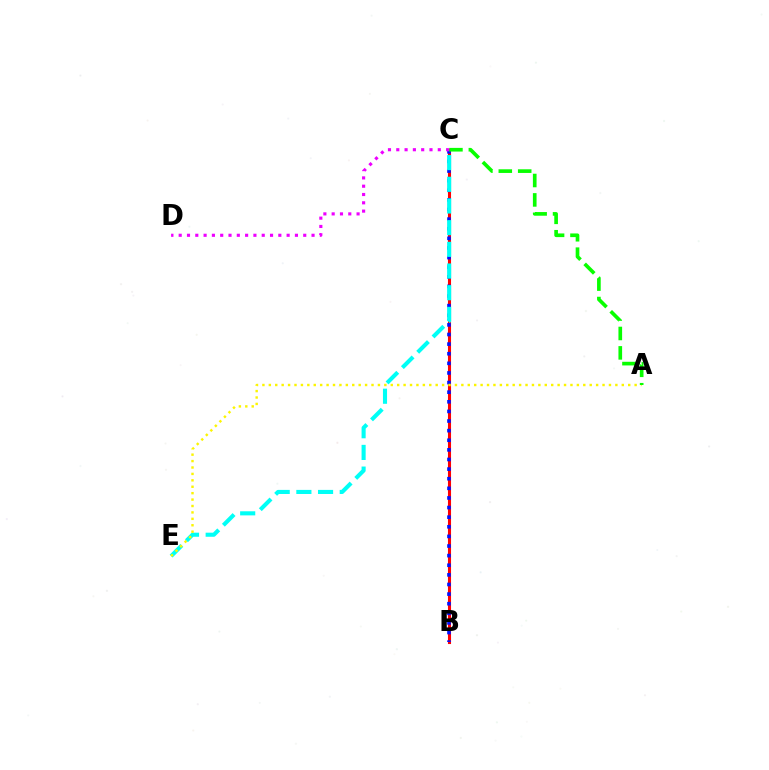{('B', 'C'): [{'color': '#ff0000', 'line_style': 'solid', 'thickness': 2.21}, {'color': '#0010ff', 'line_style': 'dotted', 'thickness': 2.61}], ('C', 'E'): [{'color': '#00fff6', 'line_style': 'dashed', 'thickness': 2.95}], ('A', 'E'): [{'color': '#fcf500', 'line_style': 'dotted', 'thickness': 1.74}], ('A', 'C'): [{'color': '#08ff00', 'line_style': 'dashed', 'thickness': 2.64}], ('C', 'D'): [{'color': '#ee00ff', 'line_style': 'dotted', 'thickness': 2.26}]}